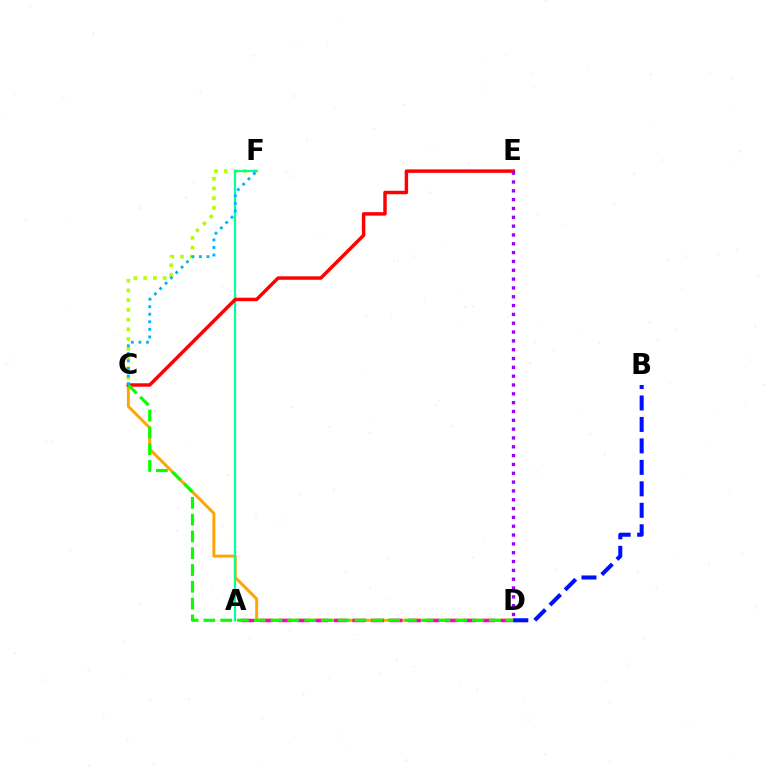{('C', 'D'): [{'color': '#ffa500', 'line_style': 'solid', 'thickness': 2.12}, {'color': '#08ff00', 'line_style': 'dashed', 'thickness': 2.28}], ('C', 'F'): [{'color': '#b3ff00', 'line_style': 'dotted', 'thickness': 2.64}, {'color': '#00b5ff', 'line_style': 'dotted', 'thickness': 2.05}], ('A', 'F'): [{'color': '#00ff9d', 'line_style': 'solid', 'thickness': 1.59}], ('C', 'E'): [{'color': '#ff0000', 'line_style': 'solid', 'thickness': 2.49}], ('A', 'D'): [{'color': '#ff00bd', 'line_style': 'dashed', 'thickness': 2.52}], ('D', 'E'): [{'color': '#9b00ff', 'line_style': 'dotted', 'thickness': 2.4}], ('B', 'D'): [{'color': '#0010ff', 'line_style': 'dashed', 'thickness': 2.92}]}